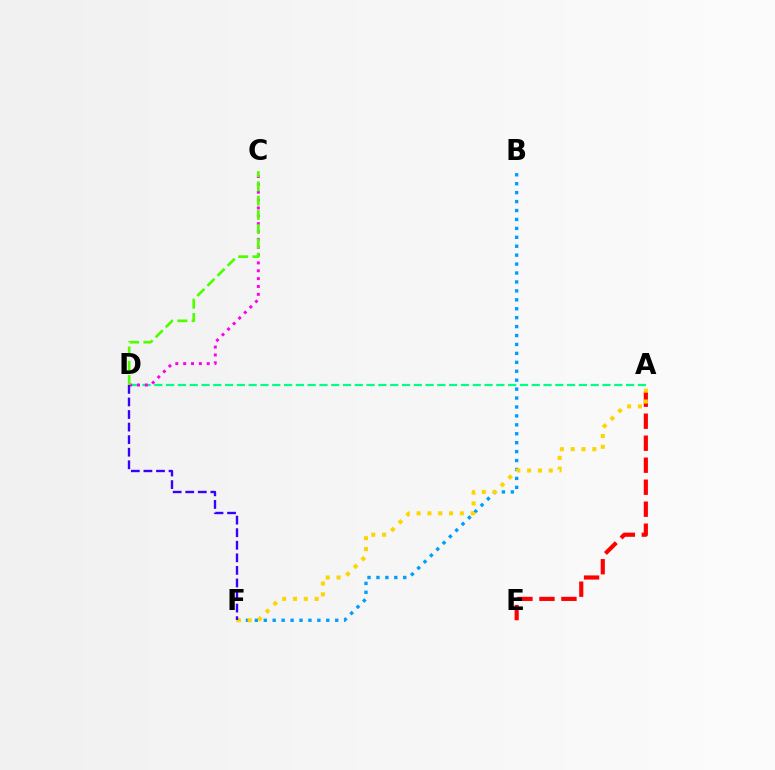{('B', 'F'): [{'color': '#009eff', 'line_style': 'dotted', 'thickness': 2.43}], ('A', 'E'): [{'color': '#ff0000', 'line_style': 'dashed', 'thickness': 2.99}], ('A', 'D'): [{'color': '#00ff86', 'line_style': 'dashed', 'thickness': 1.6}], ('C', 'D'): [{'color': '#ff00ed', 'line_style': 'dotted', 'thickness': 2.13}, {'color': '#4fff00', 'line_style': 'dashed', 'thickness': 1.94}], ('A', 'F'): [{'color': '#ffd500', 'line_style': 'dotted', 'thickness': 2.94}], ('D', 'F'): [{'color': '#3700ff', 'line_style': 'dashed', 'thickness': 1.71}]}